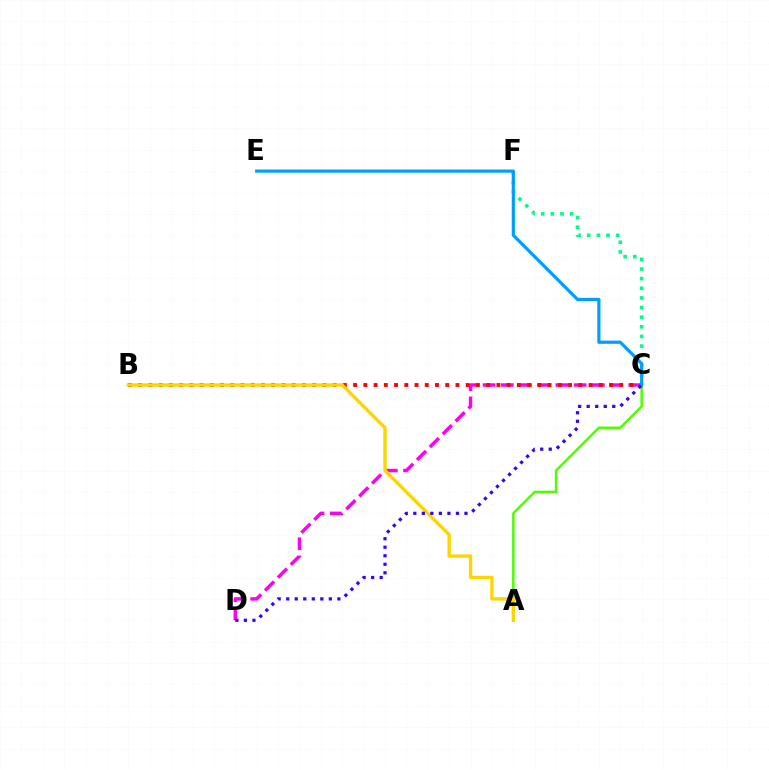{('A', 'C'): [{'color': '#4fff00', 'line_style': 'solid', 'thickness': 1.81}], ('C', 'F'): [{'color': '#00ff86', 'line_style': 'dotted', 'thickness': 2.62}], ('C', 'D'): [{'color': '#ff00ed', 'line_style': 'dashed', 'thickness': 2.47}, {'color': '#3700ff', 'line_style': 'dotted', 'thickness': 2.32}], ('B', 'C'): [{'color': '#ff0000', 'line_style': 'dotted', 'thickness': 2.78}], ('C', 'E'): [{'color': '#009eff', 'line_style': 'solid', 'thickness': 2.29}], ('A', 'B'): [{'color': '#ffd500', 'line_style': 'solid', 'thickness': 2.44}]}